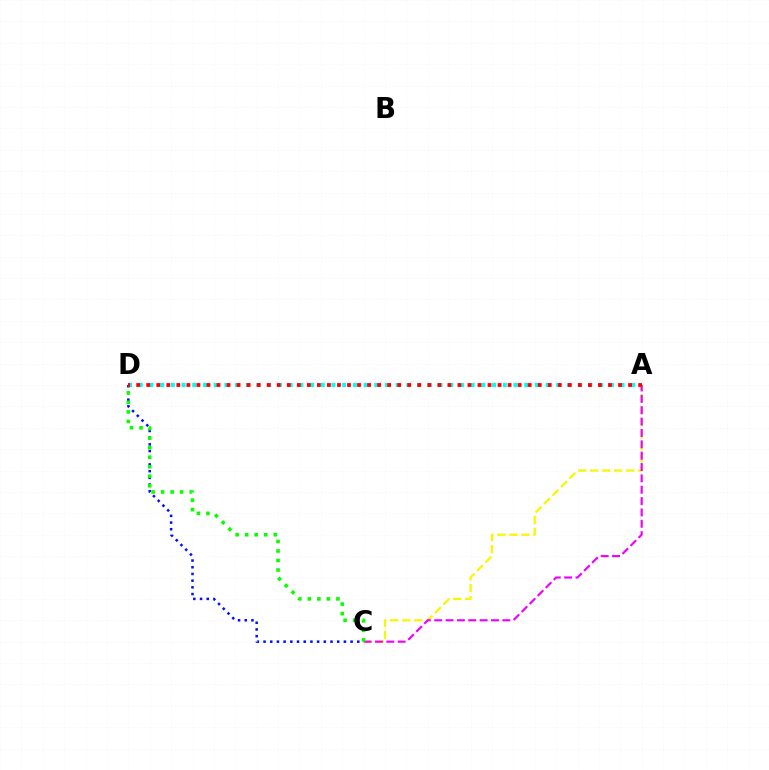{('C', 'D'): [{'color': '#0010ff', 'line_style': 'dotted', 'thickness': 1.82}, {'color': '#08ff00', 'line_style': 'dotted', 'thickness': 2.59}], ('A', 'C'): [{'color': '#fcf500', 'line_style': 'dashed', 'thickness': 1.63}, {'color': '#ee00ff', 'line_style': 'dashed', 'thickness': 1.54}], ('A', 'D'): [{'color': '#00fff6', 'line_style': 'dotted', 'thickness': 2.91}, {'color': '#ff0000', 'line_style': 'dotted', 'thickness': 2.73}]}